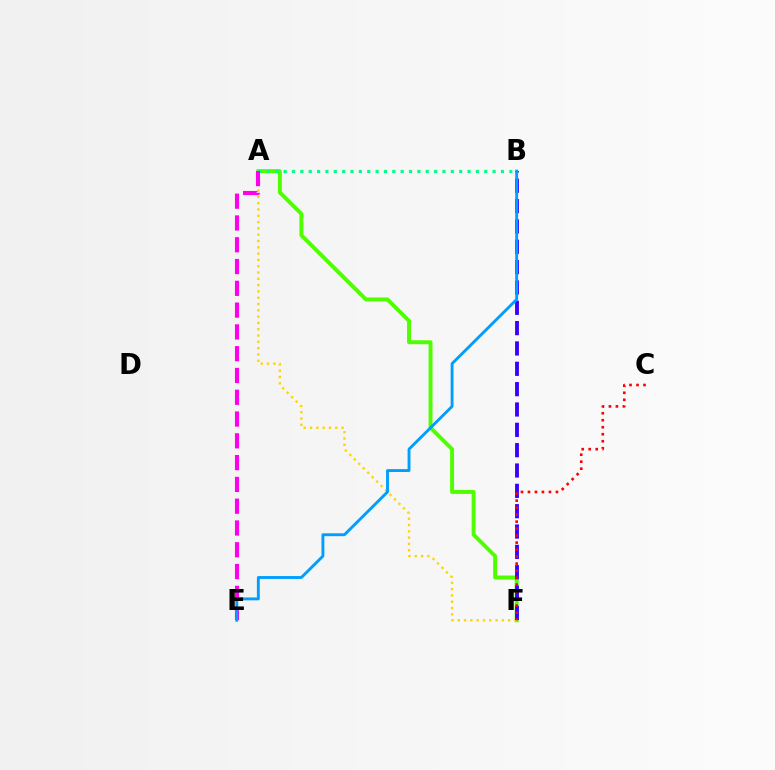{('A', 'F'): [{'color': '#4fff00', 'line_style': 'solid', 'thickness': 2.83}, {'color': '#ffd500', 'line_style': 'dotted', 'thickness': 1.71}], ('A', 'B'): [{'color': '#00ff86', 'line_style': 'dotted', 'thickness': 2.27}], ('B', 'F'): [{'color': '#3700ff', 'line_style': 'dashed', 'thickness': 2.76}], ('C', 'F'): [{'color': '#ff0000', 'line_style': 'dotted', 'thickness': 1.9}], ('A', 'E'): [{'color': '#ff00ed', 'line_style': 'dashed', 'thickness': 2.96}], ('B', 'E'): [{'color': '#009eff', 'line_style': 'solid', 'thickness': 2.07}]}